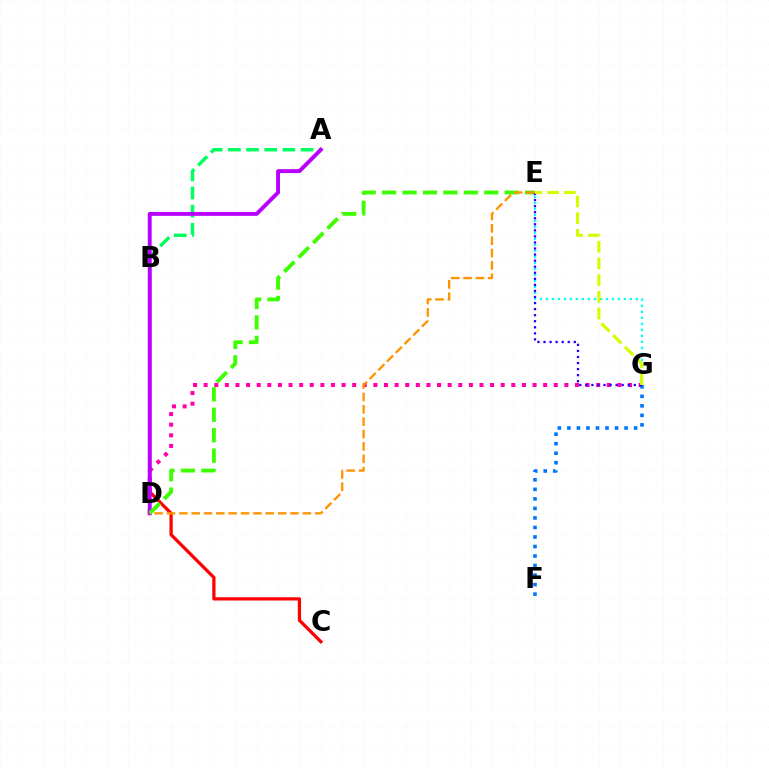{('D', 'G'): [{'color': '#ff00ac', 'line_style': 'dotted', 'thickness': 2.88}], ('A', 'B'): [{'color': '#00ff5c', 'line_style': 'dashed', 'thickness': 2.47}], ('B', 'C'): [{'color': '#ff0000', 'line_style': 'solid', 'thickness': 2.35}], ('A', 'D'): [{'color': '#b900ff', 'line_style': 'solid', 'thickness': 2.82}], ('F', 'G'): [{'color': '#0074ff', 'line_style': 'dotted', 'thickness': 2.59}], ('D', 'E'): [{'color': '#3dff00', 'line_style': 'dashed', 'thickness': 2.78}, {'color': '#ff9400', 'line_style': 'dashed', 'thickness': 1.68}], ('E', 'G'): [{'color': '#00fff6', 'line_style': 'dotted', 'thickness': 1.63}, {'color': '#2500ff', 'line_style': 'dotted', 'thickness': 1.65}, {'color': '#d1ff00', 'line_style': 'dashed', 'thickness': 2.27}]}